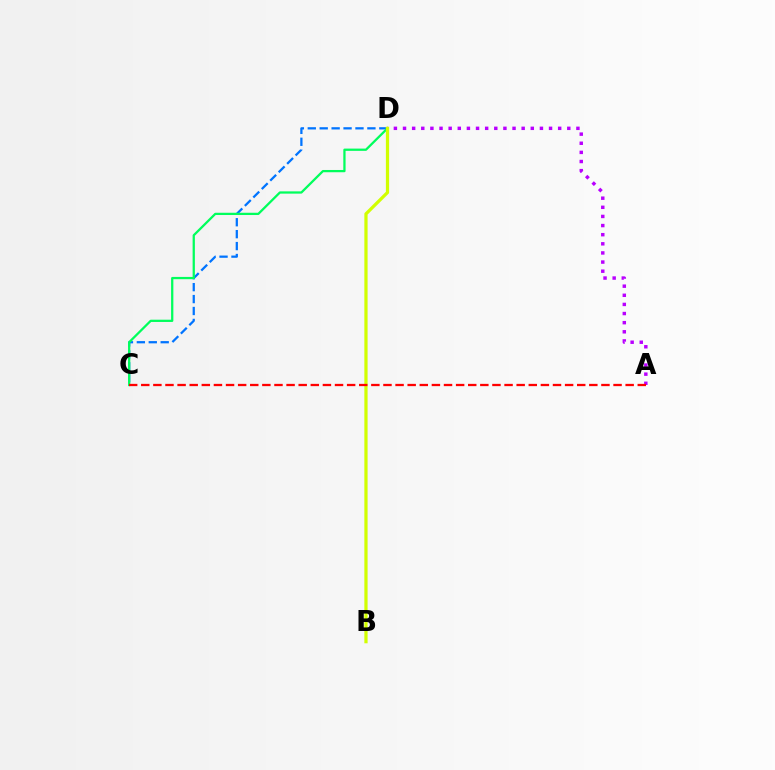{('C', 'D'): [{'color': '#0074ff', 'line_style': 'dashed', 'thickness': 1.62}, {'color': '#00ff5c', 'line_style': 'solid', 'thickness': 1.63}], ('A', 'D'): [{'color': '#b900ff', 'line_style': 'dotted', 'thickness': 2.48}], ('B', 'D'): [{'color': '#d1ff00', 'line_style': 'solid', 'thickness': 2.33}], ('A', 'C'): [{'color': '#ff0000', 'line_style': 'dashed', 'thickness': 1.65}]}